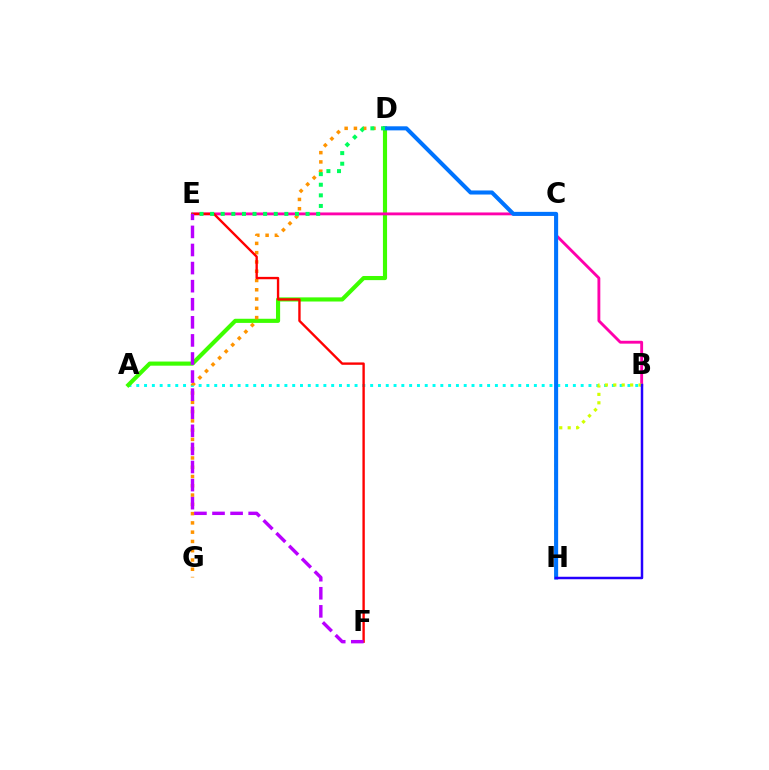{('A', 'B'): [{'color': '#00fff6', 'line_style': 'dotted', 'thickness': 2.12}], ('A', 'D'): [{'color': '#3dff00', 'line_style': 'solid', 'thickness': 2.98}], ('B', 'E'): [{'color': '#ff00ac', 'line_style': 'solid', 'thickness': 2.06}], ('D', 'G'): [{'color': '#ff9400', 'line_style': 'dotted', 'thickness': 2.52}], ('B', 'H'): [{'color': '#d1ff00', 'line_style': 'dotted', 'thickness': 2.29}, {'color': '#2500ff', 'line_style': 'solid', 'thickness': 1.78}], ('E', 'F'): [{'color': '#ff0000', 'line_style': 'solid', 'thickness': 1.71}, {'color': '#b900ff', 'line_style': 'dashed', 'thickness': 2.46}], ('D', 'H'): [{'color': '#0074ff', 'line_style': 'solid', 'thickness': 2.93}], ('D', 'E'): [{'color': '#00ff5c', 'line_style': 'dotted', 'thickness': 2.88}]}